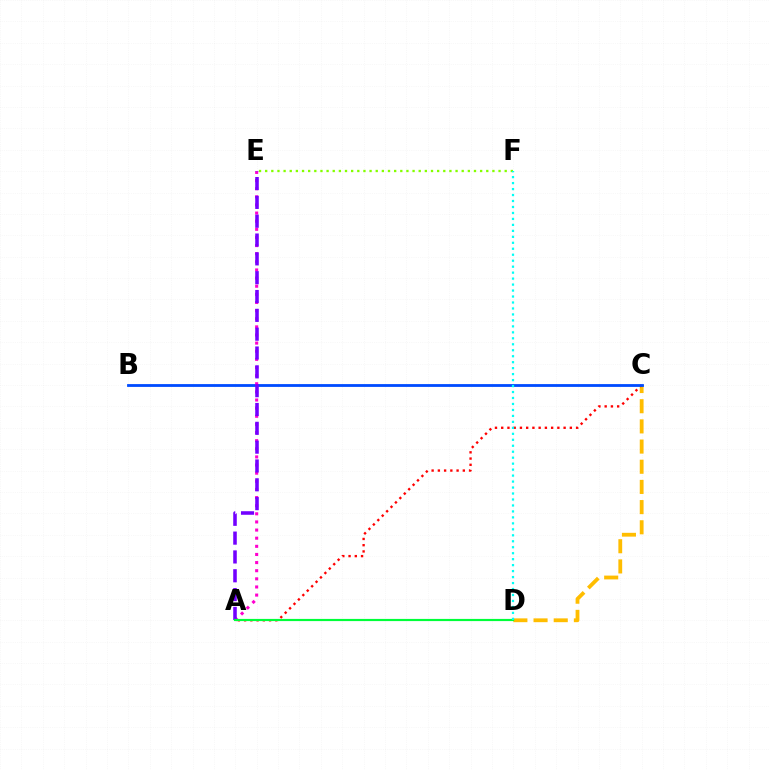{('C', 'D'): [{'color': '#ffbd00', 'line_style': 'dashed', 'thickness': 2.74}], ('A', 'C'): [{'color': '#ff0000', 'line_style': 'dotted', 'thickness': 1.7}], ('B', 'C'): [{'color': '#004bff', 'line_style': 'solid', 'thickness': 2.02}], ('A', 'E'): [{'color': '#ff00cf', 'line_style': 'dotted', 'thickness': 2.21}, {'color': '#7200ff', 'line_style': 'dashed', 'thickness': 2.56}], ('E', 'F'): [{'color': '#84ff00', 'line_style': 'dotted', 'thickness': 1.67}], ('A', 'D'): [{'color': '#00ff39', 'line_style': 'solid', 'thickness': 1.57}], ('D', 'F'): [{'color': '#00fff6', 'line_style': 'dotted', 'thickness': 1.62}]}